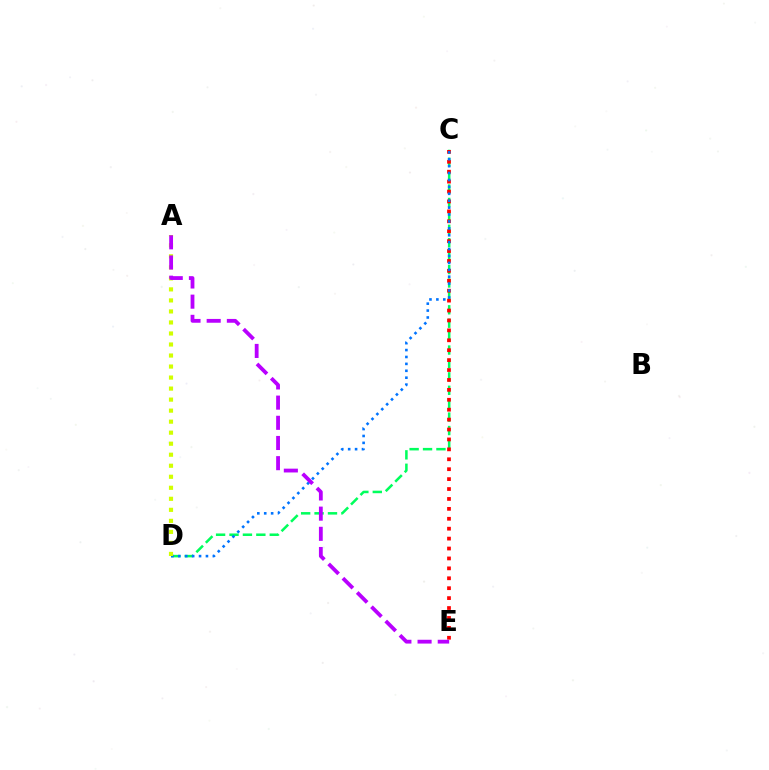{('C', 'D'): [{'color': '#00ff5c', 'line_style': 'dashed', 'thickness': 1.82}, {'color': '#0074ff', 'line_style': 'dotted', 'thickness': 1.88}], ('C', 'E'): [{'color': '#ff0000', 'line_style': 'dotted', 'thickness': 2.69}], ('A', 'D'): [{'color': '#d1ff00', 'line_style': 'dotted', 'thickness': 2.99}], ('A', 'E'): [{'color': '#b900ff', 'line_style': 'dashed', 'thickness': 2.74}]}